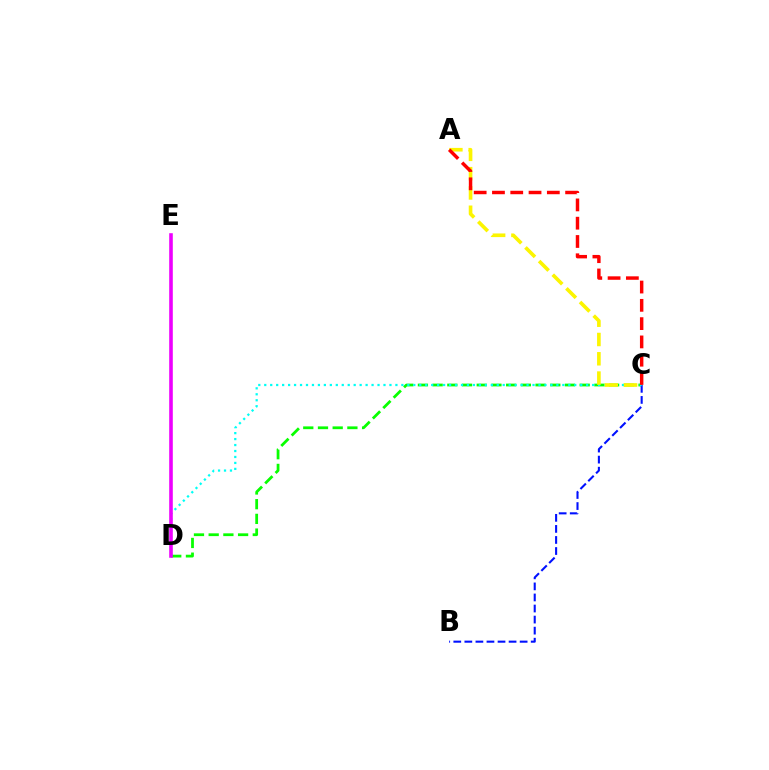{('C', 'D'): [{'color': '#08ff00', 'line_style': 'dashed', 'thickness': 2.0}, {'color': '#00fff6', 'line_style': 'dotted', 'thickness': 1.62}], ('B', 'C'): [{'color': '#0010ff', 'line_style': 'dashed', 'thickness': 1.5}], ('D', 'E'): [{'color': '#ee00ff', 'line_style': 'solid', 'thickness': 2.6}], ('A', 'C'): [{'color': '#fcf500', 'line_style': 'dashed', 'thickness': 2.62}, {'color': '#ff0000', 'line_style': 'dashed', 'thickness': 2.48}]}